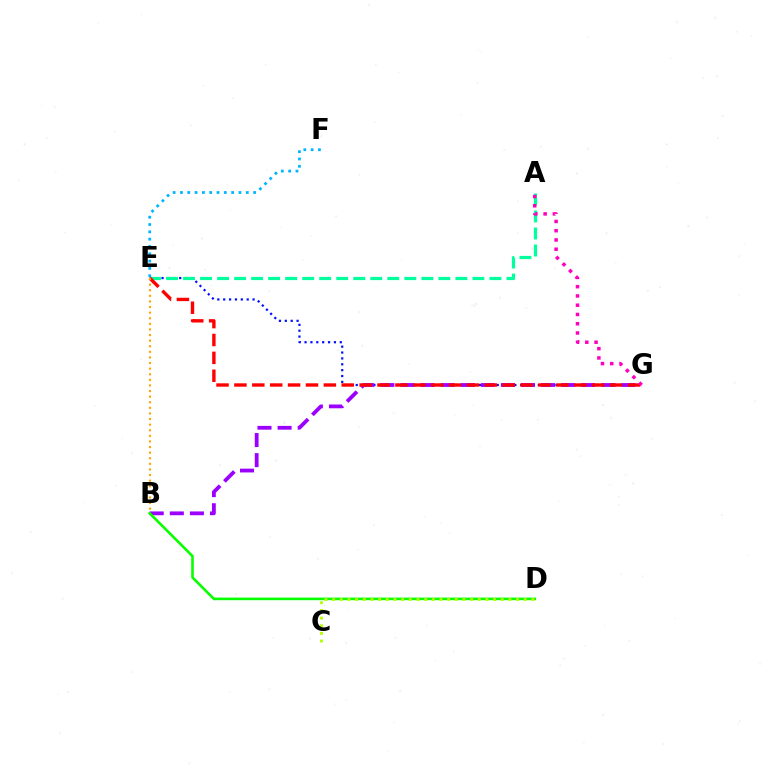{('E', 'G'): [{'color': '#0010ff', 'line_style': 'dotted', 'thickness': 1.6}, {'color': '#ff0000', 'line_style': 'dashed', 'thickness': 2.43}], ('B', 'G'): [{'color': '#9b00ff', 'line_style': 'dashed', 'thickness': 2.73}], ('E', 'F'): [{'color': '#00b5ff', 'line_style': 'dotted', 'thickness': 1.99}], ('A', 'E'): [{'color': '#00ff9d', 'line_style': 'dashed', 'thickness': 2.31}], ('B', 'D'): [{'color': '#08ff00', 'line_style': 'solid', 'thickness': 1.88}], ('C', 'D'): [{'color': '#b3ff00', 'line_style': 'dotted', 'thickness': 2.08}], ('B', 'E'): [{'color': '#ffa500', 'line_style': 'dotted', 'thickness': 1.52}], ('A', 'G'): [{'color': '#ff00bd', 'line_style': 'dotted', 'thickness': 2.52}]}